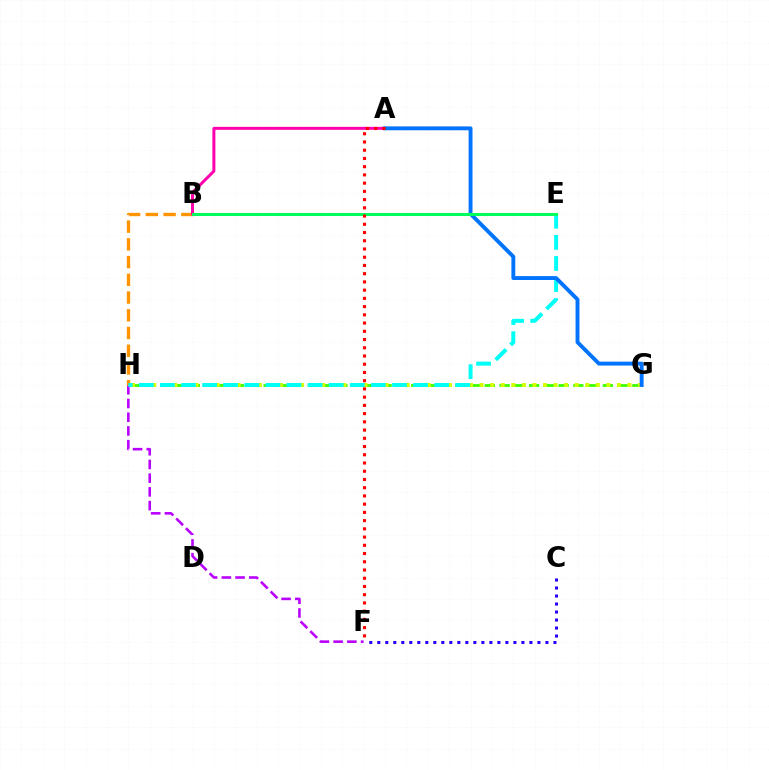{('G', 'H'): [{'color': '#3dff00', 'line_style': 'dashed', 'thickness': 2.0}, {'color': '#d1ff00', 'line_style': 'dotted', 'thickness': 2.87}], ('F', 'H'): [{'color': '#b900ff', 'line_style': 'dashed', 'thickness': 1.86}], ('B', 'H'): [{'color': '#ff9400', 'line_style': 'dashed', 'thickness': 2.41}], ('A', 'B'): [{'color': '#ff00ac', 'line_style': 'solid', 'thickness': 2.14}], ('E', 'H'): [{'color': '#00fff6', 'line_style': 'dashed', 'thickness': 2.87}], ('A', 'G'): [{'color': '#0074ff', 'line_style': 'solid', 'thickness': 2.8}], ('B', 'E'): [{'color': '#00ff5c', 'line_style': 'solid', 'thickness': 2.19}], ('A', 'F'): [{'color': '#ff0000', 'line_style': 'dotted', 'thickness': 2.24}], ('C', 'F'): [{'color': '#2500ff', 'line_style': 'dotted', 'thickness': 2.18}]}